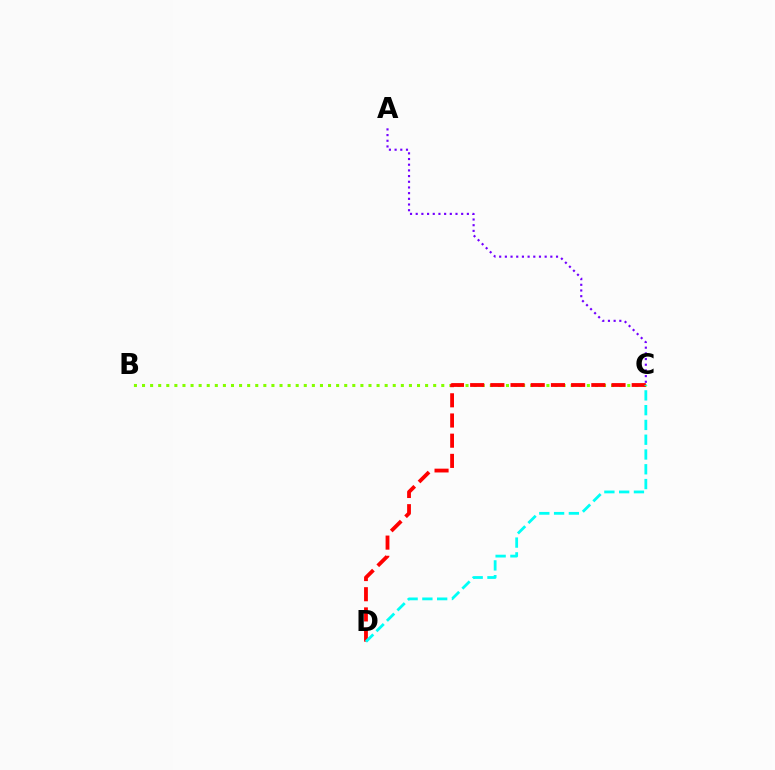{('B', 'C'): [{'color': '#84ff00', 'line_style': 'dotted', 'thickness': 2.2}], ('C', 'D'): [{'color': '#ff0000', 'line_style': 'dashed', 'thickness': 2.74}, {'color': '#00fff6', 'line_style': 'dashed', 'thickness': 2.01}], ('A', 'C'): [{'color': '#7200ff', 'line_style': 'dotted', 'thickness': 1.54}]}